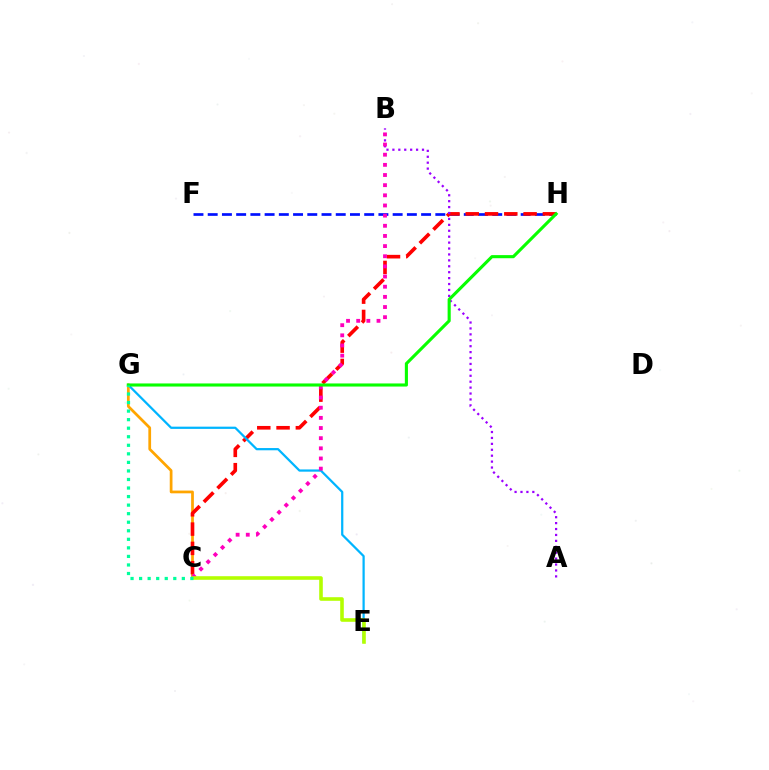{('C', 'G'): [{'color': '#ffa500', 'line_style': 'solid', 'thickness': 1.97}, {'color': '#00ff9d', 'line_style': 'dotted', 'thickness': 2.32}], ('F', 'H'): [{'color': '#0010ff', 'line_style': 'dashed', 'thickness': 1.93}], ('C', 'H'): [{'color': '#ff0000', 'line_style': 'dashed', 'thickness': 2.62}], ('E', 'G'): [{'color': '#00b5ff', 'line_style': 'solid', 'thickness': 1.61}], ('A', 'B'): [{'color': '#9b00ff', 'line_style': 'dotted', 'thickness': 1.61}], ('B', 'C'): [{'color': '#ff00bd', 'line_style': 'dotted', 'thickness': 2.76}], ('G', 'H'): [{'color': '#08ff00', 'line_style': 'solid', 'thickness': 2.23}], ('C', 'E'): [{'color': '#b3ff00', 'line_style': 'solid', 'thickness': 2.59}]}